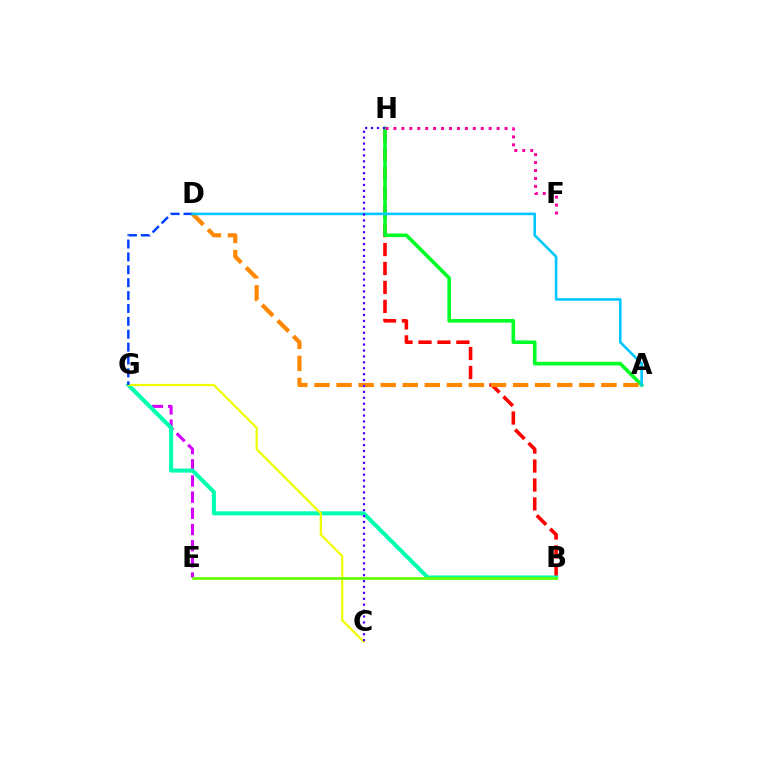{('B', 'H'): [{'color': '#ff0000', 'line_style': 'dashed', 'thickness': 2.57}], ('A', 'H'): [{'color': '#00ff27', 'line_style': 'solid', 'thickness': 2.6}], ('E', 'G'): [{'color': '#d600ff', 'line_style': 'dashed', 'thickness': 2.2}], ('B', 'G'): [{'color': '#00ffaf', 'line_style': 'solid', 'thickness': 2.92}], ('A', 'D'): [{'color': '#ff8800', 'line_style': 'dashed', 'thickness': 3.0}, {'color': '#00c7ff', 'line_style': 'solid', 'thickness': 1.87}], ('F', 'H'): [{'color': '#ff00a0', 'line_style': 'dotted', 'thickness': 2.16}], ('C', 'G'): [{'color': '#eeff00', 'line_style': 'solid', 'thickness': 1.6}], ('D', 'G'): [{'color': '#003fff', 'line_style': 'dashed', 'thickness': 1.75}], ('C', 'H'): [{'color': '#4f00ff', 'line_style': 'dotted', 'thickness': 1.61}], ('B', 'E'): [{'color': '#66ff00', 'line_style': 'solid', 'thickness': 1.93}]}